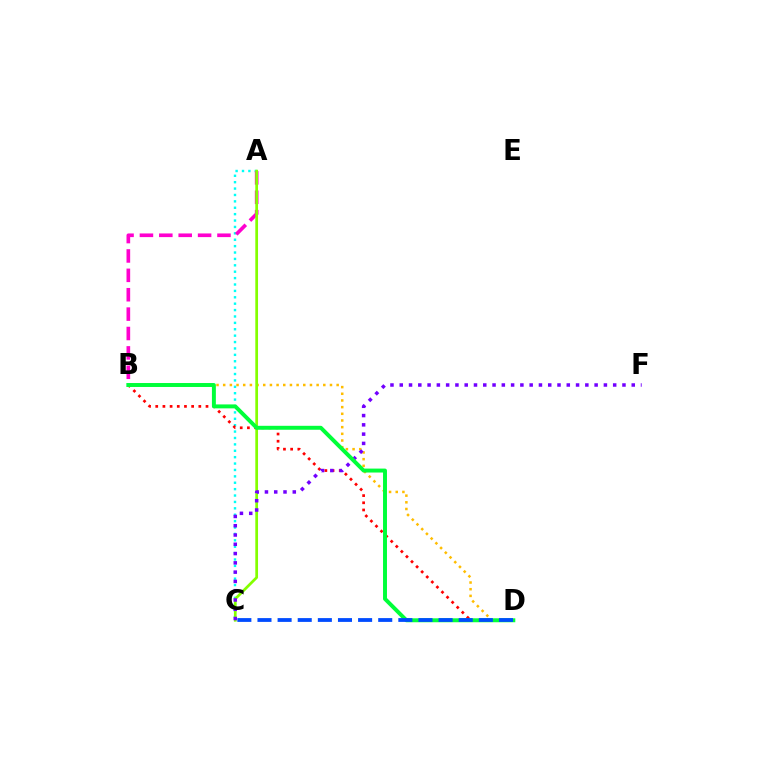{('A', 'C'): [{'color': '#00fff6', 'line_style': 'dotted', 'thickness': 1.74}, {'color': '#84ff00', 'line_style': 'solid', 'thickness': 1.96}], ('A', 'B'): [{'color': '#ff00cf', 'line_style': 'dashed', 'thickness': 2.63}], ('B', 'D'): [{'color': '#ffbd00', 'line_style': 'dotted', 'thickness': 1.81}, {'color': '#ff0000', 'line_style': 'dotted', 'thickness': 1.95}, {'color': '#00ff39', 'line_style': 'solid', 'thickness': 2.84}], ('C', 'F'): [{'color': '#7200ff', 'line_style': 'dotted', 'thickness': 2.52}], ('C', 'D'): [{'color': '#004bff', 'line_style': 'dashed', 'thickness': 2.73}]}